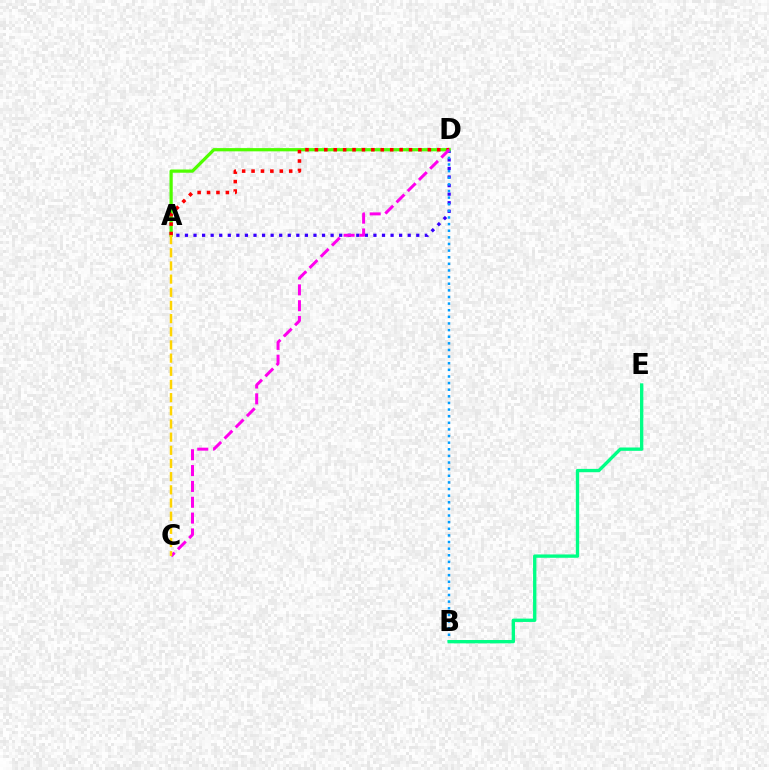{('A', 'D'): [{'color': '#3700ff', 'line_style': 'dotted', 'thickness': 2.33}, {'color': '#4fff00', 'line_style': 'solid', 'thickness': 2.33}, {'color': '#ff0000', 'line_style': 'dotted', 'thickness': 2.56}], ('B', 'D'): [{'color': '#009eff', 'line_style': 'dotted', 'thickness': 1.8}], ('C', 'D'): [{'color': '#ff00ed', 'line_style': 'dashed', 'thickness': 2.15}], ('A', 'C'): [{'color': '#ffd500', 'line_style': 'dashed', 'thickness': 1.79}], ('B', 'E'): [{'color': '#00ff86', 'line_style': 'solid', 'thickness': 2.41}]}